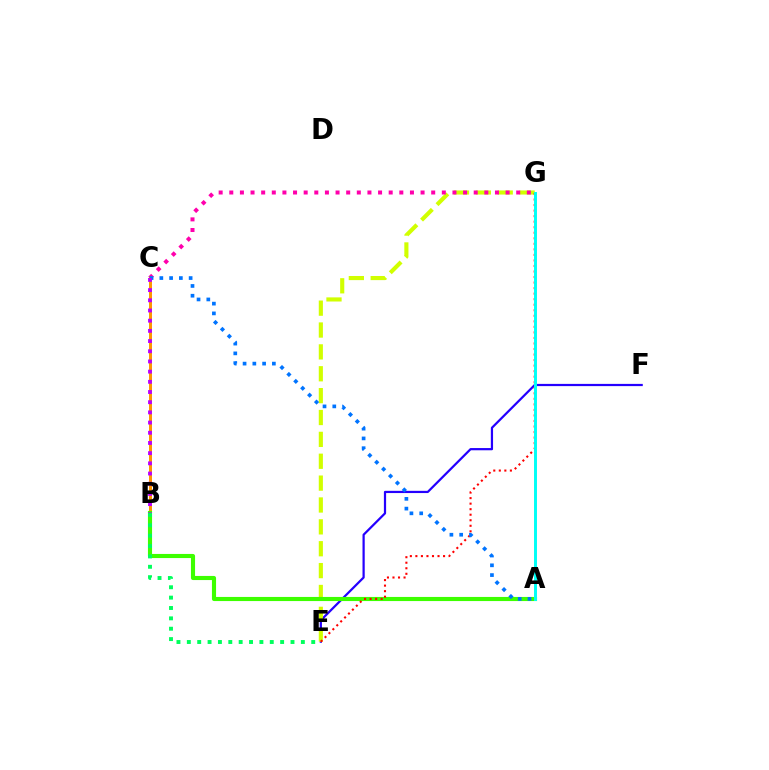{('E', 'F'): [{'color': '#2500ff', 'line_style': 'solid', 'thickness': 1.6}], ('E', 'G'): [{'color': '#d1ff00', 'line_style': 'dashed', 'thickness': 2.97}, {'color': '#ff0000', 'line_style': 'dotted', 'thickness': 1.5}], ('C', 'G'): [{'color': '#ff00ac', 'line_style': 'dotted', 'thickness': 2.89}], ('B', 'C'): [{'color': '#ff9400', 'line_style': 'solid', 'thickness': 2.14}, {'color': '#b900ff', 'line_style': 'dotted', 'thickness': 2.77}], ('A', 'B'): [{'color': '#3dff00', 'line_style': 'solid', 'thickness': 2.96}], ('B', 'E'): [{'color': '#00ff5c', 'line_style': 'dotted', 'thickness': 2.82}], ('A', 'C'): [{'color': '#0074ff', 'line_style': 'dotted', 'thickness': 2.65}], ('A', 'G'): [{'color': '#00fff6', 'line_style': 'solid', 'thickness': 2.13}]}